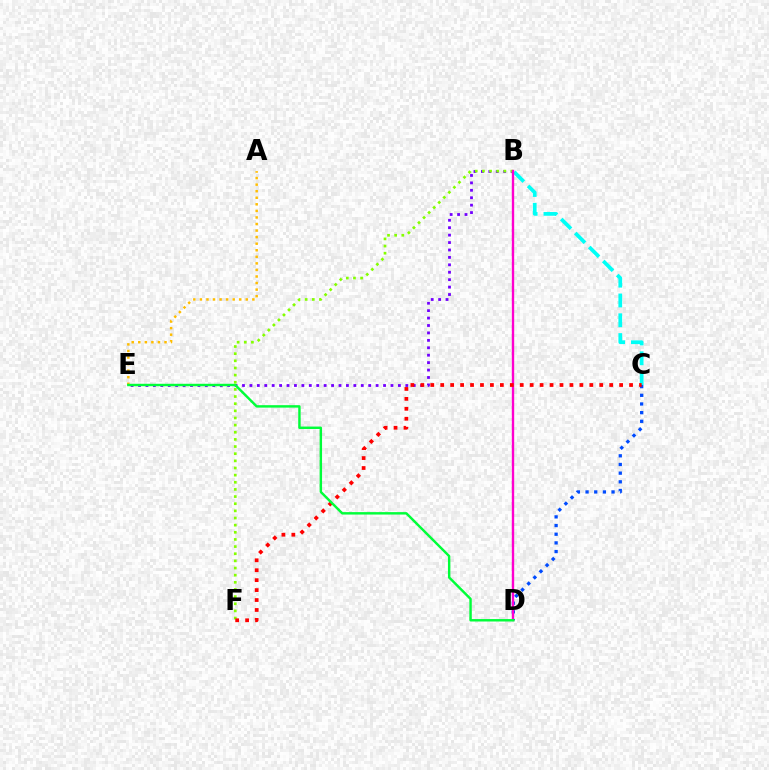{('C', 'D'): [{'color': '#004bff', 'line_style': 'dotted', 'thickness': 2.36}], ('B', 'C'): [{'color': '#00fff6', 'line_style': 'dashed', 'thickness': 2.69}], ('B', 'E'): [{'color': '#7200ff', 'line_style': 'dotted', 'thickness': 2.02}], ('A', 'E'): [{'color': '#ffbd00', 'line_style': 'dotted', 'thickness': 1.78}], ('B', 'F'): [{'color': '#84ff00', 'line_style': 'dotted', 'thickness': 1.94}], ('B', 'D'): [{'color': '#ff00cf', 'line_style': 'solid', 'thickness': 1.71}], ('C', 'F'): [{'color': '#ff0000', 'line_style': 'dotted', 'thickness': 2.7}], ('D', 'E'): [{'color': '#00ff39', 'line_style': 'solid', 'thickness': 1.76}]}